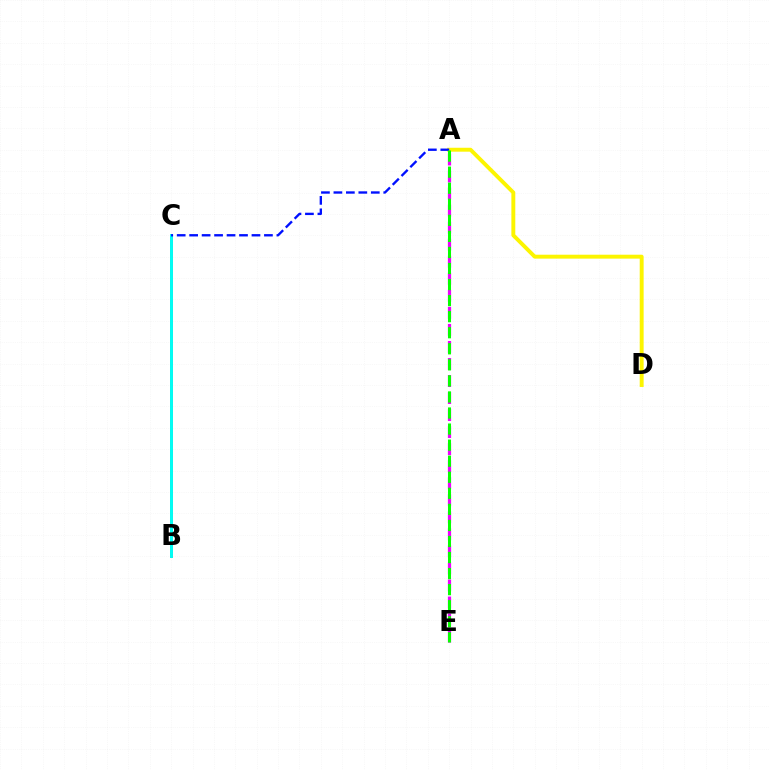{('A', 'D'): [{'color': '#fcf500', 'line_style': 'solid', 'thickness': 2.82}], ('A', 'E'): [{'color': '#ee00ff', 'line_style': 'dashed', 'thickness': 2.31}, {'color': '#08ff00', 'line_style': 'dashed', 'thickness': 2.18}], ('B', 'C'): [{'color': '#ff0000', 'line_style': 'solid', 'thickness': 1.83}, {'color': '#00fff6', 'line_style': 'solid', 'thickness': 2.12}], ('A', 'C'): [{'color': '#0010ff', 'line_style': 'dashed', 'thickness': 1.69}]}